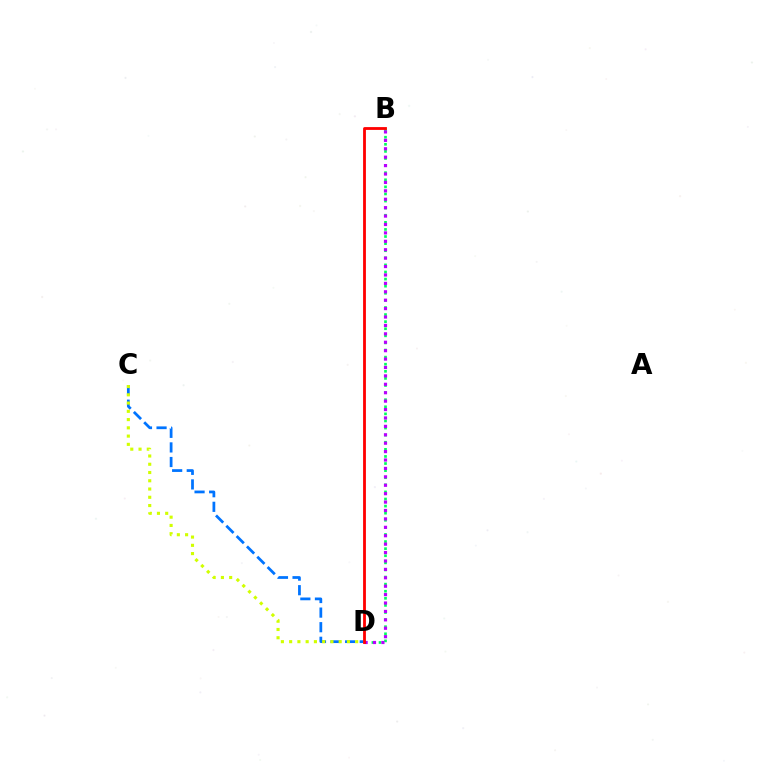{('C', 'D'): [{'color': '#0074ff', 'line_style': 'dashed', 'thickness': 1.98}, {'color': '#d1ff00', 'line_style': 'dotted', 'thickness': 2.24}], ('B', 'D'): [{'color': '#00ff5c', 'line_style': 'dotted', 'thickness': 1.93}, {'color': '#b900ff', 'line_style': 'dotted', 'thickness': 2.29}, {'color': '#ff0000', 'line_style': 'solid', 'thickness': 2.03}]}